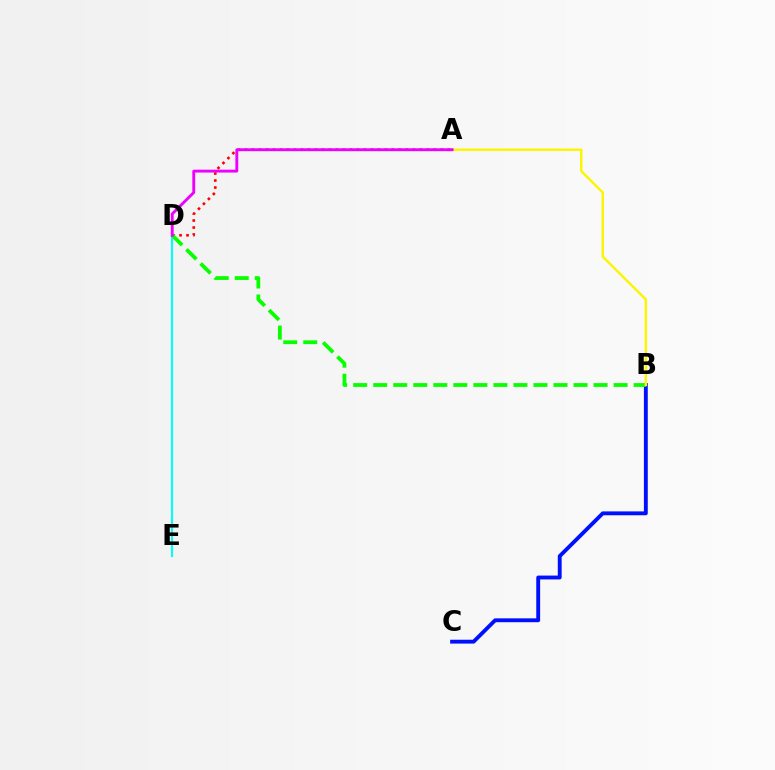{('D', 'E'): [{'color': '#00fff6', 'line_style': 'solid', 'thickness': 1.54}], ('B', 'C'): [{'color': '#0010ff', 'line_style': 'solid', 'thickness': 2.78}], ('A', 'D'): [{'color': '#ff0000', 'line_style': 'dotted', 'thickness': 1.9}, {'color': '#ee00ff', 'line_style': 'solid', 'thickness': 2.07}], ('B', 'D'): [{'color': '#08ff00', 'line_style': 'dashed', 'thickness': 2.72}], ('A', 'B'): [{'color': '#fcf500', 'line_style': 'solid', 'thickness': 1.75}]}